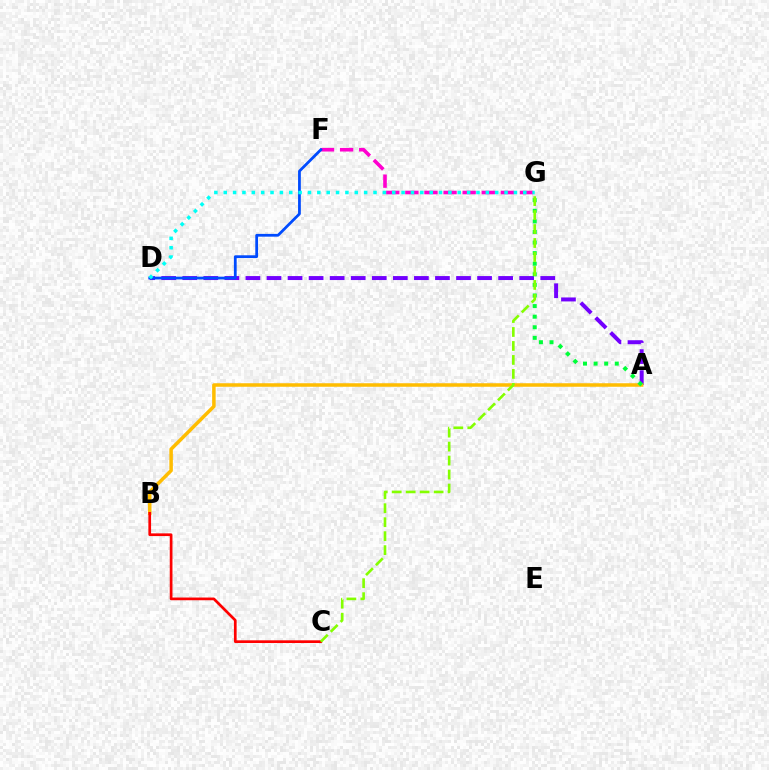{('A', 'D'): [{'color': '#7200ff', 'line_style': 'dashed', 'thickness': 2.86}], ('A', 'B'): [{'color': '#ffbd00', 'line_style': 'solid', 'thickness': 2.53}], ('F', 'G'): [{'color': '#ff00cf', 'line_style': 'dashed', 'thickness': 2.59}], ('A', 'G'): [{'color': '#00ff39', 'line_style': 'dotted', 'thickness': 2.88}], ('B', 'C'): [{'color': '#ff0000', 'line_style': 'solid', 'thickness': 1.95}], ('D', 'F'): [{'color': '#004bff', 'line_style': 'solid', 'thickness': 2.0}], ('C', 'G'): [{'color': '#84ff00', 'line_style': 'dashed', 'thickness': 1.9}], ('D', 'G'): [{'color': '#00fff6', 'line_style': 'dotted', 'thickness': 2.54}]}